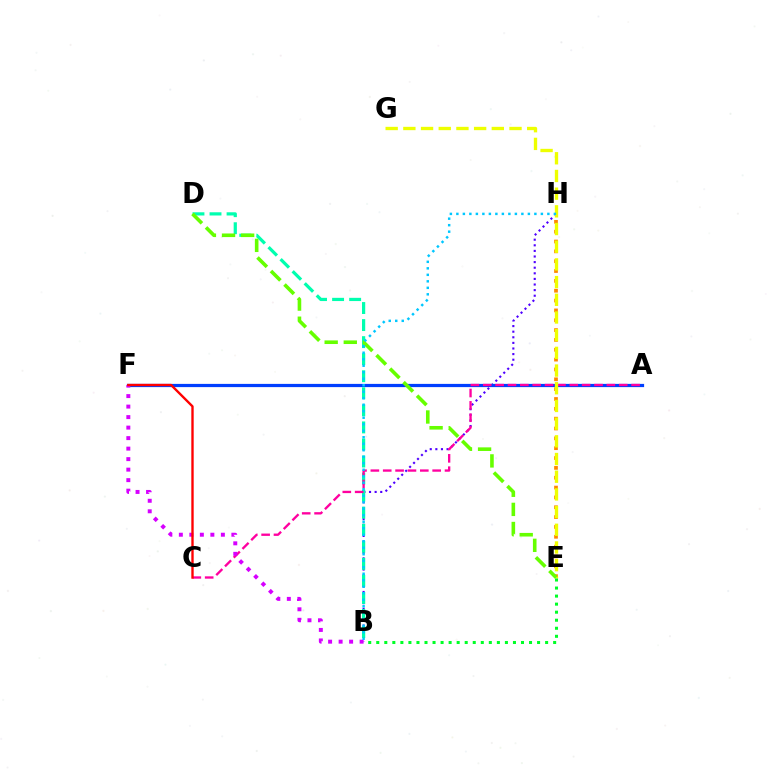{('B', 'H'): [{'color': '#4f00ff', 'line_style': 'dotted', 'thickness': 1.52}, {'color': '#00c7ff', 'line_style': 'dotted', 'thickness': 1.77}], ('A', 'F'): [{'color': '#003fff', 'line_style': 'solid', 'thickness': 2.32}], ('B', 'D'): [{'color': '#00ffaf', 'line_style': 'dashed', 'thickness': 2.32}], ('A', 'C'): [{'color': '#ff00a0', 'line_style': 'dashed', 'thickness': 1.68}], ('E', 'H'): [{'color': '#ff8800', 'line_style': 'dotted', 'thickness': 2.67}], ('B', 'F'): [{'color': '#d600ff', 'line_style': 'dotted', 'thickness': 2.85}], ('E', 'G'): [{'color': '#eeff00', 'line_style': 'dashed', 'thickness': 2.4}], ('D', 'E'): [{'color': '#66ff00', 'line_style': 'dashed', 'thickness': 2.6}], ('B', 'E'): [{'color': '#00ff27', 'line_style': 'dotted', 'thickness': 2.18}], ('C', 'F'): [{'color': '#ff0000', 'line_style': 'solid', 'thickness': 1.7}]}